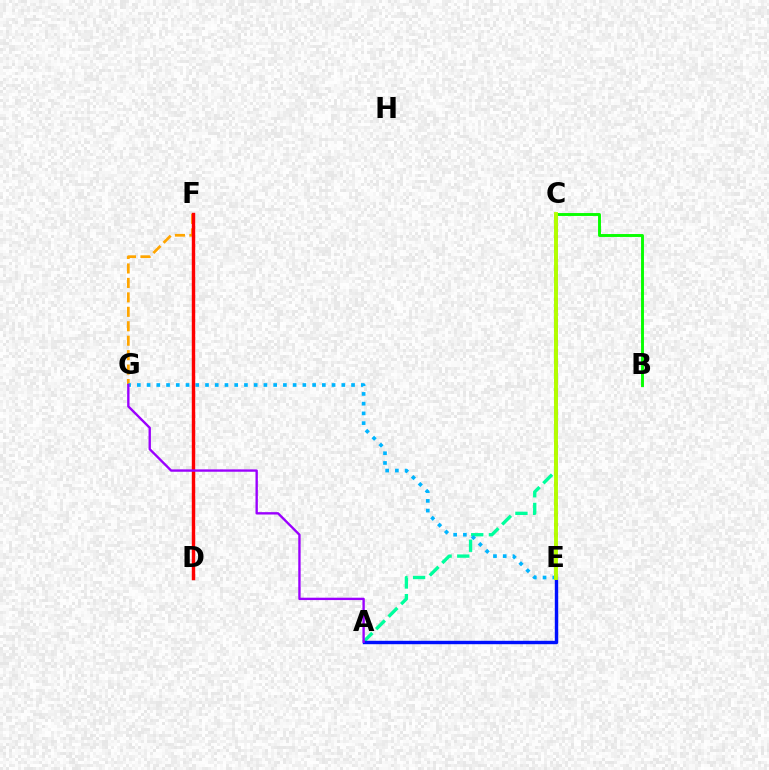{('A', 'C'): [{'color': '#00ff9d', 'line_style': 'dashed', 'thickness': 2.4}], ('B', 'C'): [{'color': '#08ff00', 'line_style': 'solid', 'thickness': 2.1}], ('F', 'G'): [{'color': '#ffa500', 'line_style': 'dashed', 'thickness': 1.96}], ('A', 'E'): [{'color': '#0010ff', 'line_style': 'solid', 'thickness': 2.45}], ('E', 'G'): [{'color': '#00b5ff', 'line_style': 'dotted', 'thickness': 2.65}], ('C', 'E'): [{'color': '#ff00bd', 'line_style': 'dotted', 'thickness': 2.79}, {'color': '#b3ff00', 'line_style': 'solid', 'thickness': 2.8}], ('D', 'F'): [{'color': '#ff0000', 'line_style': 'solid', 'thickness': 2.47}], ('A', 'G'): [{'color': '#9b00ff', 'line_style': 'solid', 'thickness': 1.7}]}